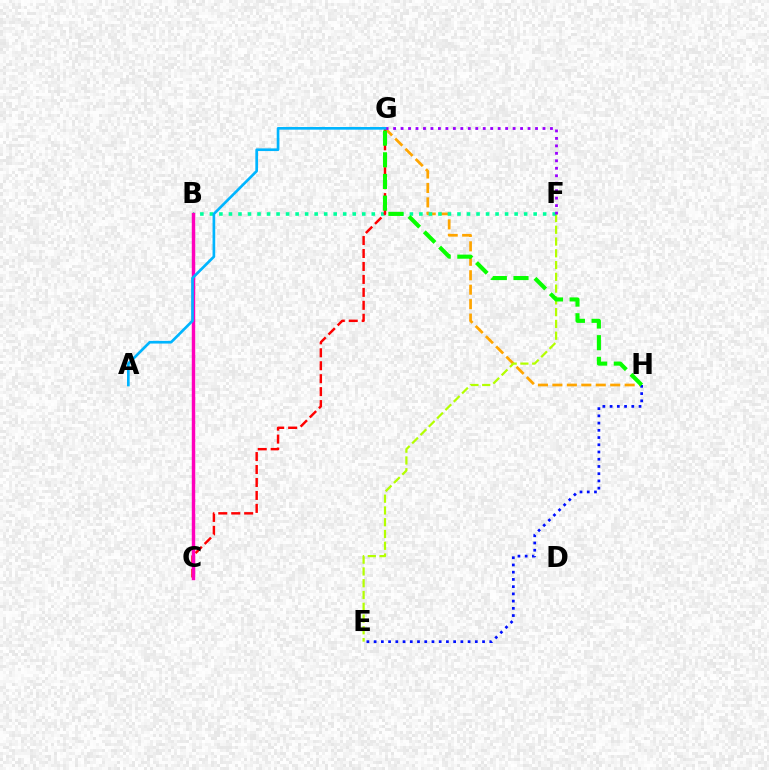{('G', 'H'): [{'color': '#ffa500', 'line_style': 'dashed', 'thickness': 1.96}, {'color': '#08ff00', 'line_style': 'dashed', 'thickness': 2.94}], ('E', 'F'): [{'color': '#b3ff00', 'line_style': 'dashed', 'thickness': 1.6}], ('B', 'F'): [{'color': '#00ff9d', 'line_style': 'dotted', 'thickness': 2.59}], ('E', 'H'): [{'color': '#0010ff', 'line_style': 'dotted', 'thickness': 1.96}], ('C', 'G'): [{'color': '#ff0000', 'line_style': 'dashed', 'thickness': 1.76}], ('B', 'C'): [{'color': '#ff00bd', 'line_style': 'solid', 'thickness': 2.48}], ('F', 'G'): [{'color': '#9b00ff', 'line_style': 'dotted', 'thickness': 2.03}], ('A', 'G'): [{'color': '#00b5ff', 'line_style': 'solid', 'thickness': 1.92}]}